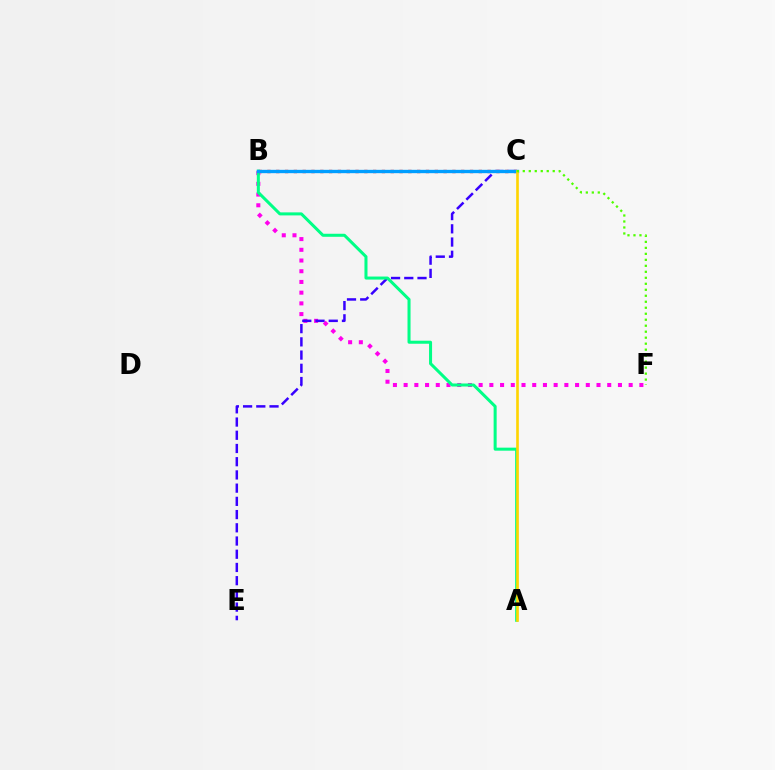{('B', 'F'): [{'color': '#ff00ed', 'line_style': 'dotted', 'thickness': 2.91}], ('C', 'E'): [{'color': '#3700ff', 'line_style': 'dashed', 'thickness': 1.8}], ('B', 'C'): [{'color': '#ff0000', 'line_style': 'dotted', 'thickness': 2.39}, {'color': '#009eff', 'line_style': 'solid', 'thickness': 2.4}], ('A', 'B'): [{'color': '#00ff86', 'line_style': 'solid', 'thickness': 2.18}], ('A', 'C'): [{'color': '#ffd500', 'line_style': 'solid', 'thickness': 1.9}], ('C', 'F'): [{'color': '#4fff00', 'line_style': 'dotted', 'thickness': 1.63}]}